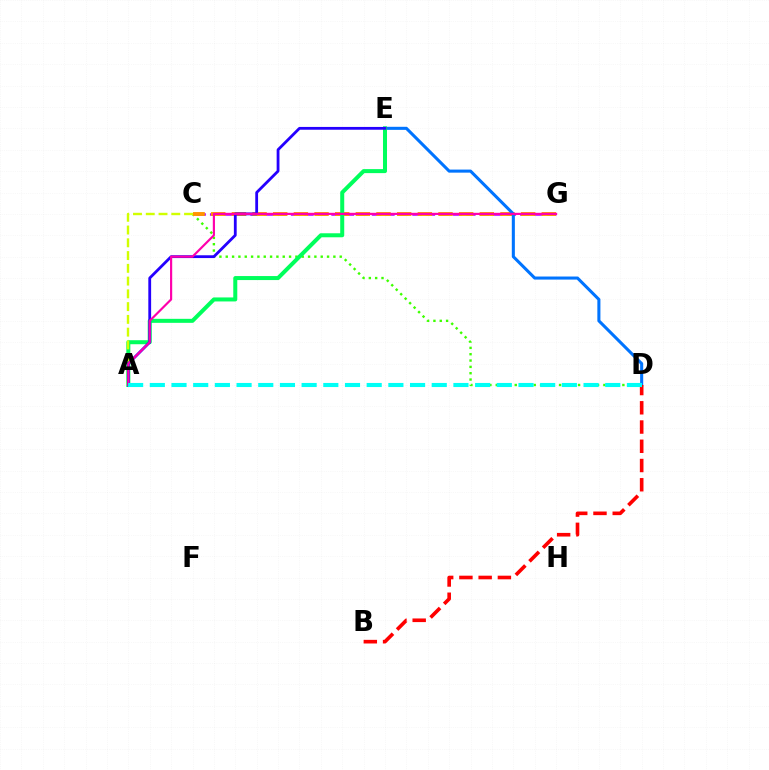{('C', 'G'): [{'color': '#b900ff', 'line_style': 'dashed', 'thickness': 1.83}, {'color': '#ff9400', 'line_style': 'dashed', 'thickness': 2.81}], ('C', 'D'): [{'color': '#3dff00', 'line_style': 'dotted', 'thickness': 1.72}], ('D', 'E'): [{'color': '#0074ff', 'line_style': 'solid', 'thickness': 2.21}], ('A', 'E'): [{'color': '#00ff5c', 'line_style': 'solid', 'thickness': 2.89}, {'color': '#2500ff', 'line_style': 'solid', 'thickness': 2.02}], ('B', 'D'): [{'color': '#ff0000', 'line_style': 'dashed', 'thickness': 2.61}], ('A', 'C'): [{'color': '#d1ff00', 'line_style': 'dashed', 'thickness': 1.73}], ('A', 'G'): [{'color': '#ff00ac', 'line_style': 'solid', 'thickness': 1.56}], ('A', 'D'): [{'color': '#00fff6', 'line_style': 'dashed', 'thickness': 2.95}]}